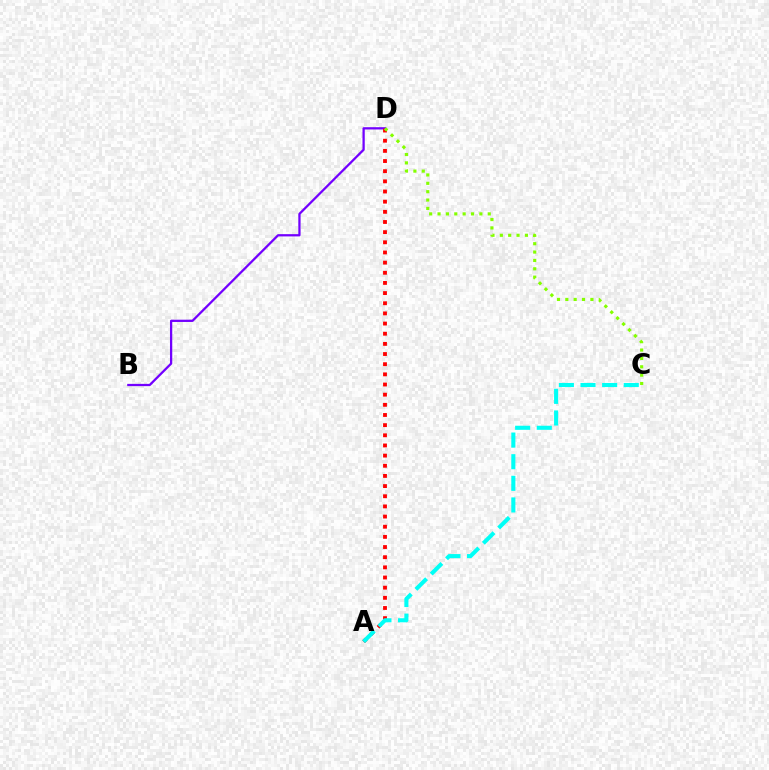{('B', 'D'): [{'color': '#7200ff', 'line_style': 'solid', 'thickness': 1.63}], ('A', 'D'): [{'color': '#ff0000', 'line_style': 'dotted', 'thickness': 2.76}], ('C', 'D'): [{'color': '#84ff00', 'line_style': 'dotted', 'thickness': 2.27}], ('A', 'C'): [{'color': '#00fff6', 'line_style': 'dashed', 'thickness': 2.94}]}